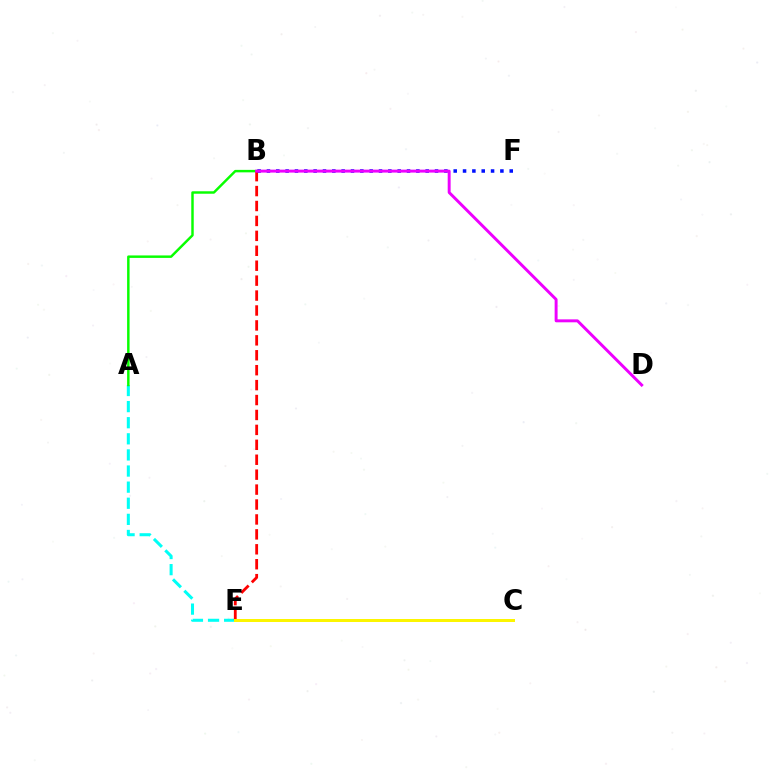{('A', 'E'): [{'color': '#00fff6', 'line_style': 'dashed', 'thickness': 2.19}], ('A', 'B'): [{'color': '#08ff00', 'line_style': 'solid', 'thickness': 1.77}], ('B', 'E'): [{'color': '#ff0000', 'line_style': 'dashed', 'thickness': 2.03}], ('B', 'F'): [{'color': '#0010ff', 'line_style': 'dotted', 'thickness': 2.54}], ('B', 'D'): [{'color': '#ee00ff', 'line_style': 'solid', 'thickness': 2.12}], ('C', 'E'): [{'color': '#fcf500', 'line_style': 'solid', 'thickness': 2.16}]}